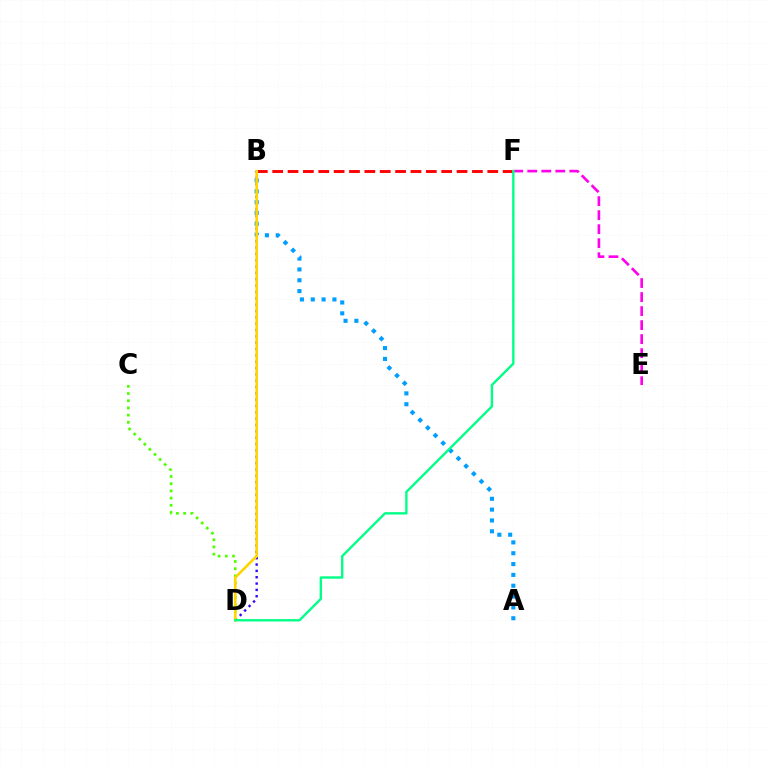{('B', 'D'): [{'color': '#3700ff', 'line_style': 'dotted', 'thickness': 1.72}, {'color': '#ffd500', 'line_style': 'solid', 'thickness': 1.89}], ('B', 'F'): [{'color': '#ff0000', 'line_style': 'dashed', 'thickness': 2.09}], ('A', 'B'): [{'color': '#009eff', 'line_style': 'dotted', 'thickness': 2.94}], ('C', 'D'): [{'color': '#4fff00', 'line_style': 'dotted', 'thickness': 1.95}], ('E', 'F'): [{'color': '#ff00ed', 'line_style': 'dashed', 'thickness': 1.9}], ('D', 'F'): [{'color': '#00ff86', 'line_style': 'solid', 'thickness': 1.71}]}